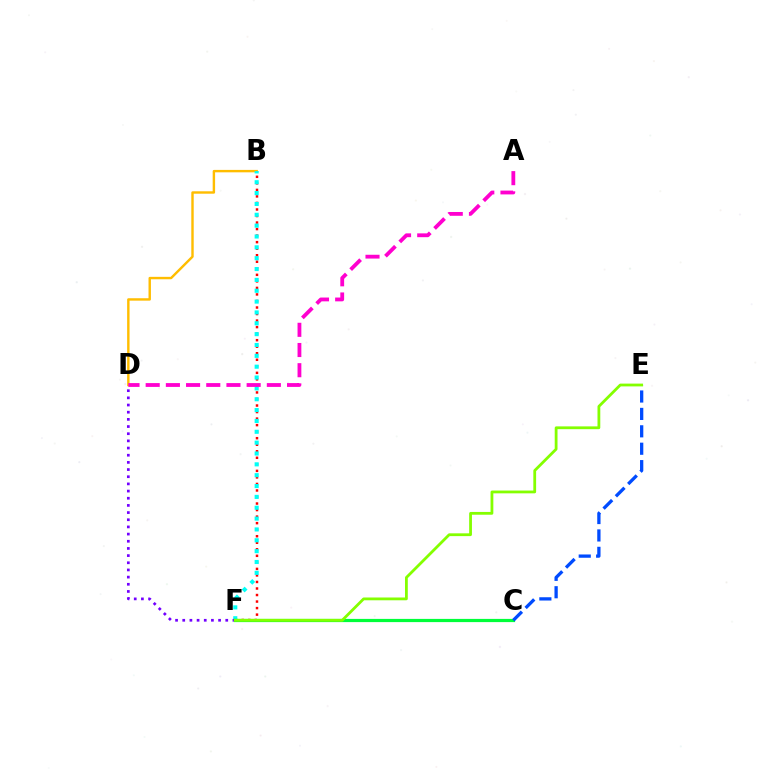{('B', 'F'): [{'color': '#ff0000', 'line_style': 'dotted', 'thickness': 1.78}, {'color': '#00fff6', 'line_style': 'dotted', 'thickness': 2.95}], ('B', 'D'): [{'color': '#ffbd00', 'line_style': 'solid', 'thickness': 1.74}], ('D', 'F'): [{'color': '#7200ff', 'line_style': 'dotted', 'thickness': 1.95}], ('A', 'D'): [{'color': '#ff00cf', 'line_style': 'dashed', 'thickness': 2.74}], ('C', 'F'): [{'color': '#00ff39', 'line_style': 'solid', 'thickness': 2.31}], ('C', 'E'): [{'color': '#004bff', 'line_style': 'dashed', 'thickness': 2.36}], ('E', 'F'): [{'color': '#84ff00', 'line_style': 'solid', 'thickness': 2.01}]}